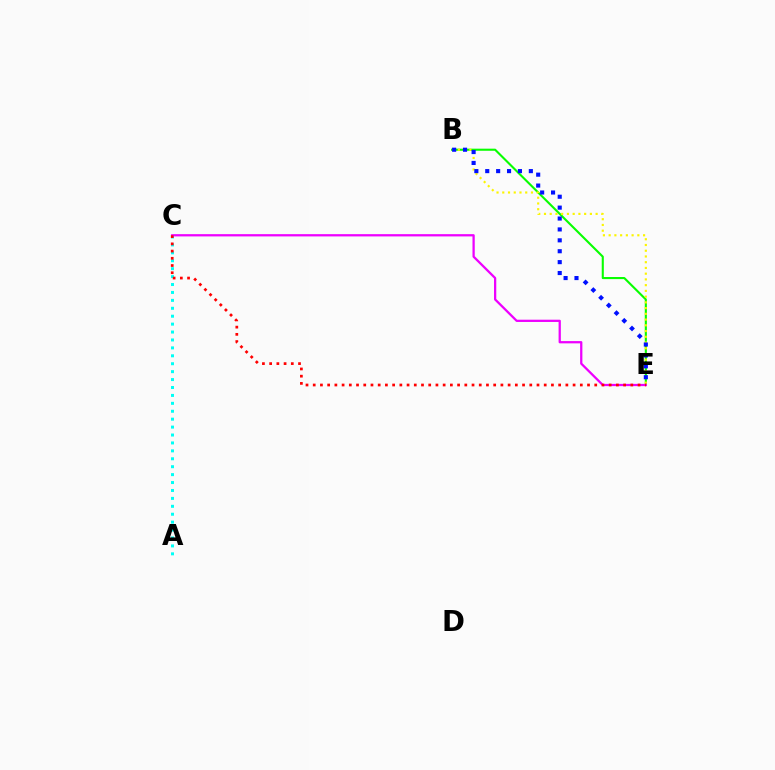{('A', 'C'): [{'color': '#00fff6', 'line_style': 'dotted', 'thickness': 2.15}], ('B', 'E'): [{'color': '#08ff00', 'line_style': 'solid', 'thickness': 1.51}, {'color': '#fcf500', 'line_style': 'dotted', 'thickness': 1.56}, {'color': '#0010ff', 'line_style': 'dotted', 'thickness': 2.96}], ('C', 'E'): [{'color': '#ee00ff', 'line_style': 'solid', 'thickness': 1.63}, {'color': '#ff0000', 'line_style': 'dotted', 'thickness': 1.96}]}